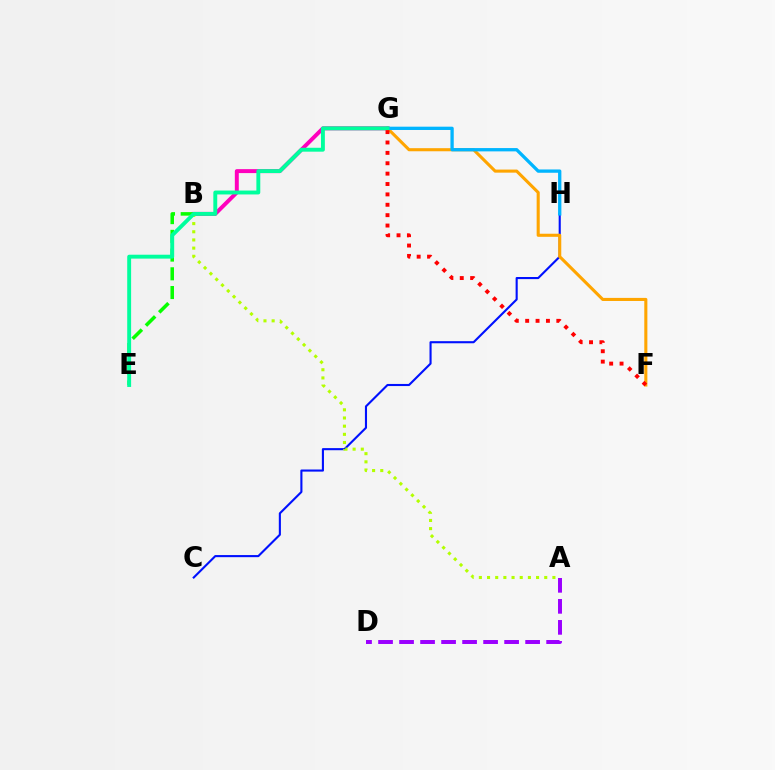{('B', 'G'): [{'color': '#ff00bd', 'line_style': 'solid', 'thickness': 2.85}], ('B', 'E'): [{'color': '#08ff00', 'line_style': 'dashed', 'thickness': 2.54}], ('A', 'D'): [{'color': '#9b00ff', 'line_style': 'dashed', 'thickness': 2.85}], ('C', 'H'): [{'color': '#0010ff', 'line_style': 'solid', 'thickness': 1.52}], ('F', 'G'): [{'color': '#ffa500', 'line_style': 'solid', 'thickness': 2.22}, {'color': '#ff0000', 'line_style': 'dotted', 'thickness': 2.82}], ('G', 'H'): [{'color': '#00b5ff', 'line_style': 'solid', 'thickness': 2.38}], ('A', 'B'): [{'color': '#b3ff00', 'line_style': 'dotted', 'thickness': 2.22}], ('E', 'G'): [{'color': '#00ff9d', 'line_style': 'solid', 'thickness': 2.81}]}